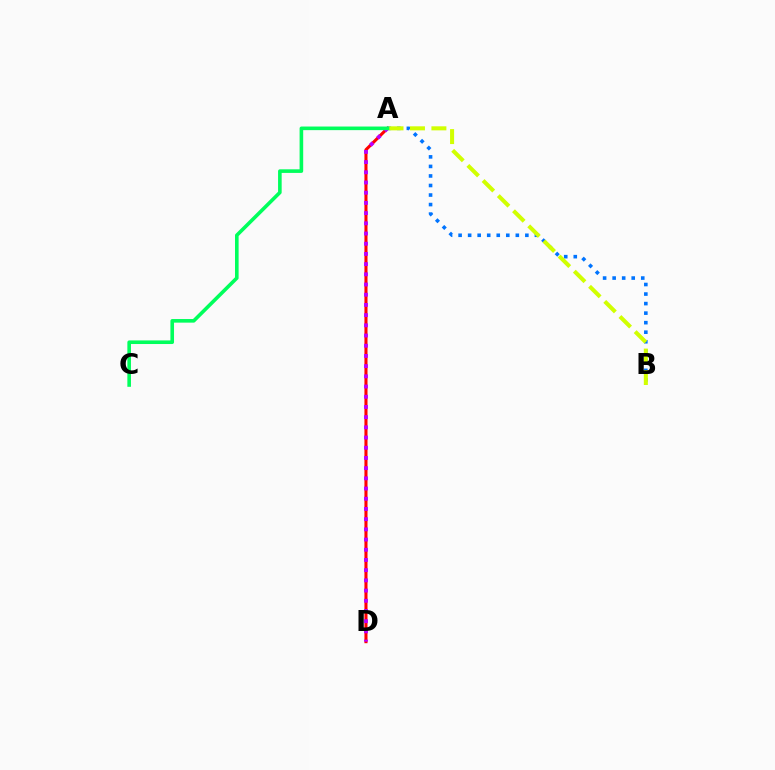{('A', 'D'): [{'color': '#ff0000', 'line_style': 'solid', 'thickness': 2.21}, {'color': '#b900ff', 'line_style': 'dotted', 'thickness': 2.77}], ('A', 'B'): [{'color': '#0074ff', 'line_style': 'dotted', 'thickness': 2.59}, {'color': '#d1ff00', 'line_style': 'dashed', 'thickness': 2.91}], ('A', 'C'): [{'color': '#00ff5c', 'line_style': 'solid', 'thickness': 2.6}]}